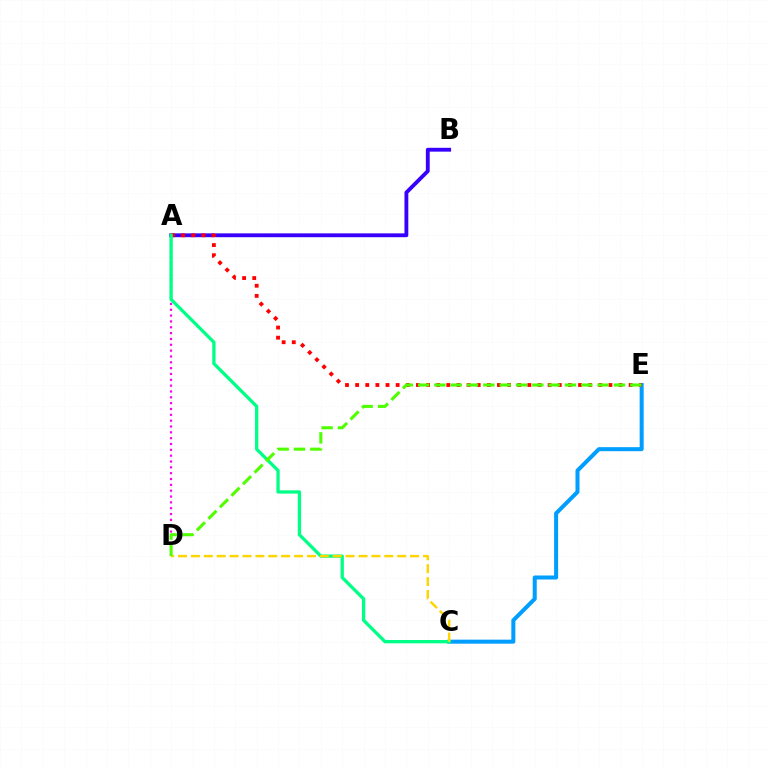{('A', 'D'): [{'color': '#ff00ed', 'line_style': 'dotted', 'thickness': 1.59}], ('C', 'E'): [{'color': '#009eff', 'line_style': 'solid', 'thickness': 2.89}], ('A', 'B'): [{'color': '#3700ff', 'line_style': 'solid', 'thickness': 2.76}], ('A', 'E'): [{'color': '#ff0000', 'line_style': 'dotted', 'thickness': 2.75}], ('A', 'C'): [{'color': '#00ff86', 'line_style': 'solid', 'thickness': 2.37}], ('C', 'D'): [{'color': '#ffd500', 'line_style': 'dashed', 'thickness': 1.75}], ('D', 'E'): [{'color': '#4fff00', 'line_style': 'dashed', 'thickness': 2.22}]}